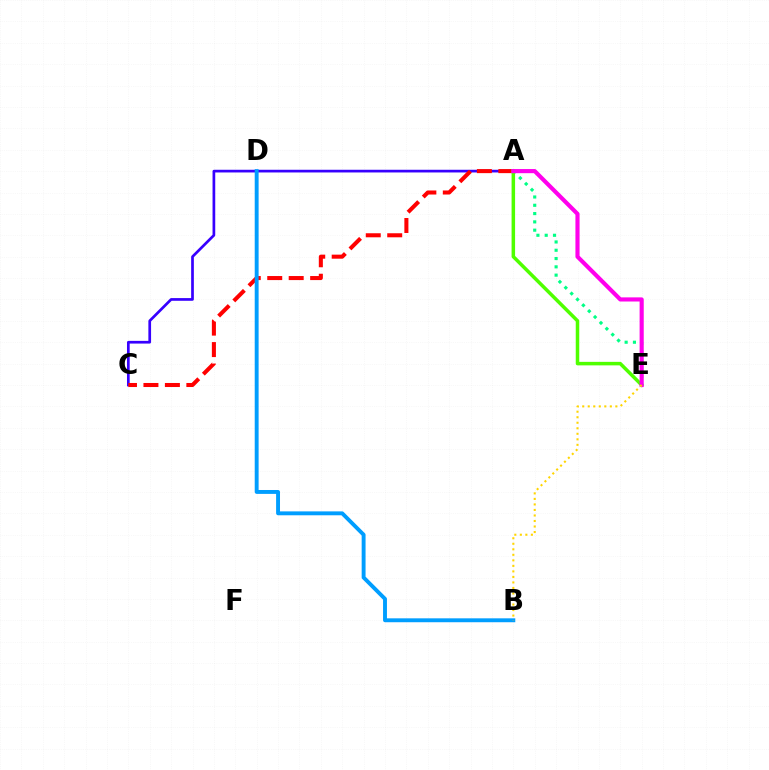{('A', 'C'): [{'color': '#3700ff', 'line_style': 'solid', 'thickness': 1.94}, {'color': '#ff0000', 'line_style': 'dashed', 'thickness': 2.92}], ('A', 'E'): [{'color': '#00ff86', 'line_style': 'dotted', 'thickness': 2.25}, {'color': '#4fff00', 'line_style': 'solid', 'thickness': 2.53}, {'color': '#ff00ed', 'line_style': 'solid', 'thickness': 2.98}], ('B', 'D'): [{'color': '#009eff', 'line_style': 'solid', 'thickness': 2.81}], ('B', 'E'): [{'color': '#ffd500', 'line_style': 'dotted', 'thickness': 1.5}]}